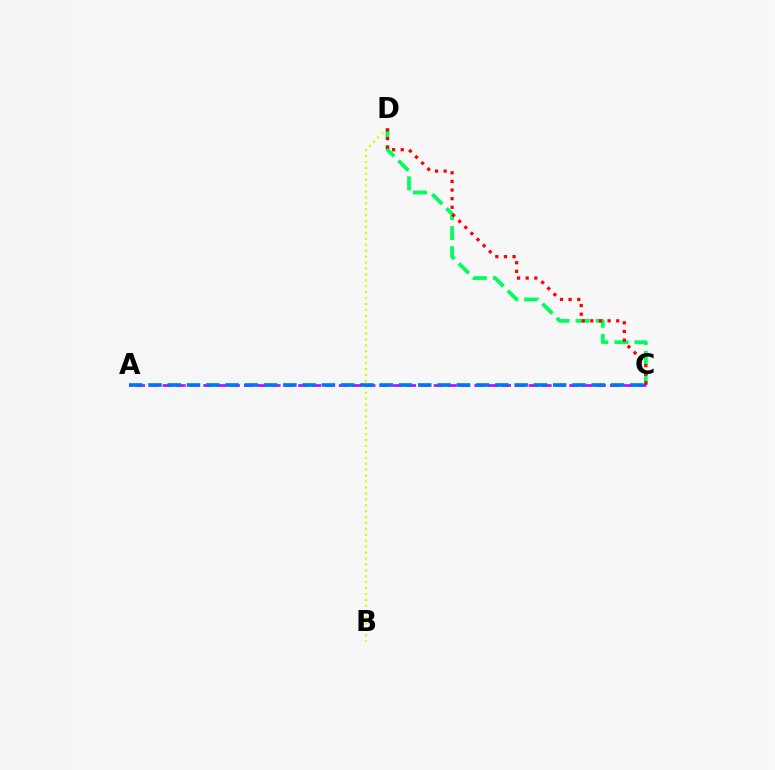{('B', 'D'): [{'color': '#d1ff00', 'line_style': 'dotted', 'thickness': 1.61}], ('C', 'D'): [{'color': '#00ff5c', 'line_style': 'dashed', 'thickness': 2.73}, {'color': '#ff0000', 'line_style': 'dotted', 'thickness': 2.34}], ('A', 'C'): [{'color': '#b900ff', 'line_style': 'dashed', 'thickness': 1.84}, {'color': '#0074ff', 'line_style': 'dashed', 'thickness': 2.62}]}